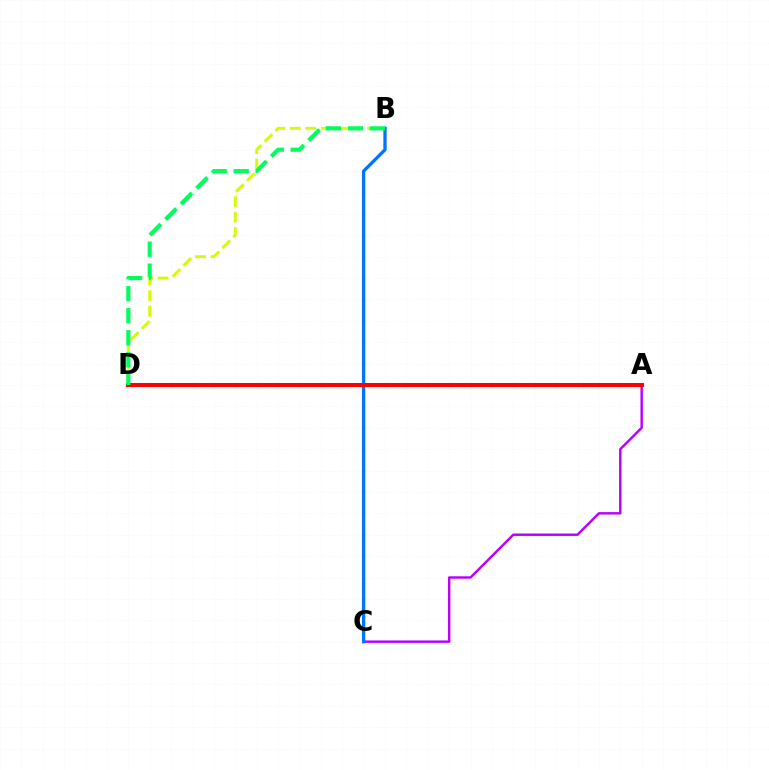{('B', 'D'): [{'color': '#d1ff00', 'line_style': 'dashed', 'thickness': 2.1}, {'color': '#00ff5c', 'line_style': 'dashed', 'thickness': 2.99}], ('A', 'C'): [{'color': '#b900ff', 'line_style': 'solid', 'thickness': 1.76}], ('B', 'C'): [{'color': '#0074ff', 'line_style': 'solid', 'thickness': 2.36}], ('A', 'D'): [{'color': '#ff0000', 'line_style': 'solid', 'thickness': 2.9}]}